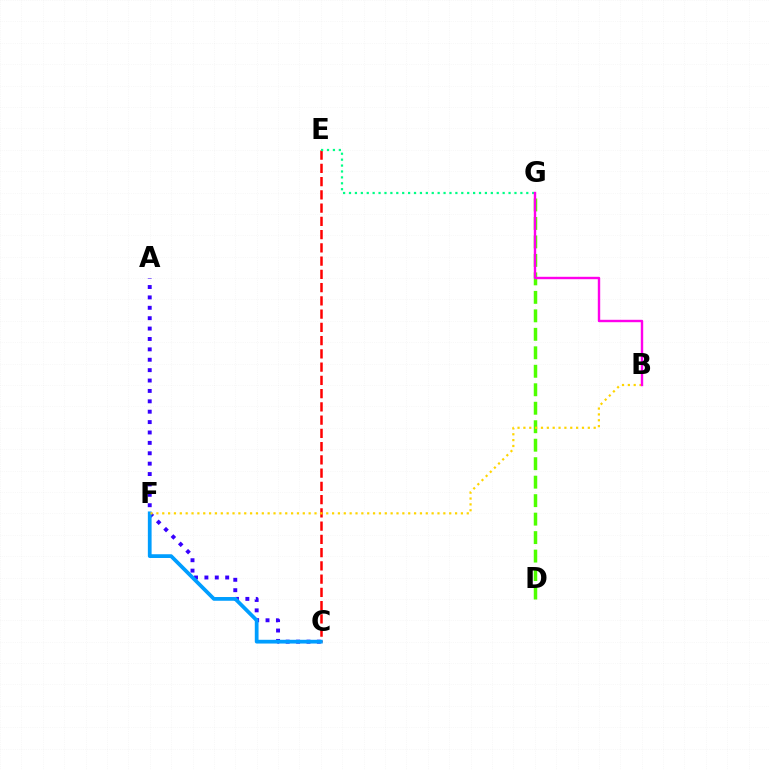{('C', 'E'): [{'color': '#ff0000', 'line_style': 'dashed', 'thickness': 1.8}], ('D', 'G'): [{'color': '#4fff00', 'line_style': 'dashed', 'thickness': 2.51}], ('A', 'C'): [{'color': '#3700ff', 'line_style': 'dotted', 'thickness': 2.82}], ('E', 'G'): [{'color': '#00ff86', 'line_style': 'dotted', 'thickness': 1.61}], ('C', 'F'): [{'color': '#009eff', 'line_style': 'solid', 'thickness': 2.7}], ('B', 'F'): [{'color': '#ffd500', 'line_style': 'dotted', 'thickness': 1.59}], ('B', 'G'): [{'color': '#ff00ed', 'line_style': 'solid', 'thickness': 1.73}]}